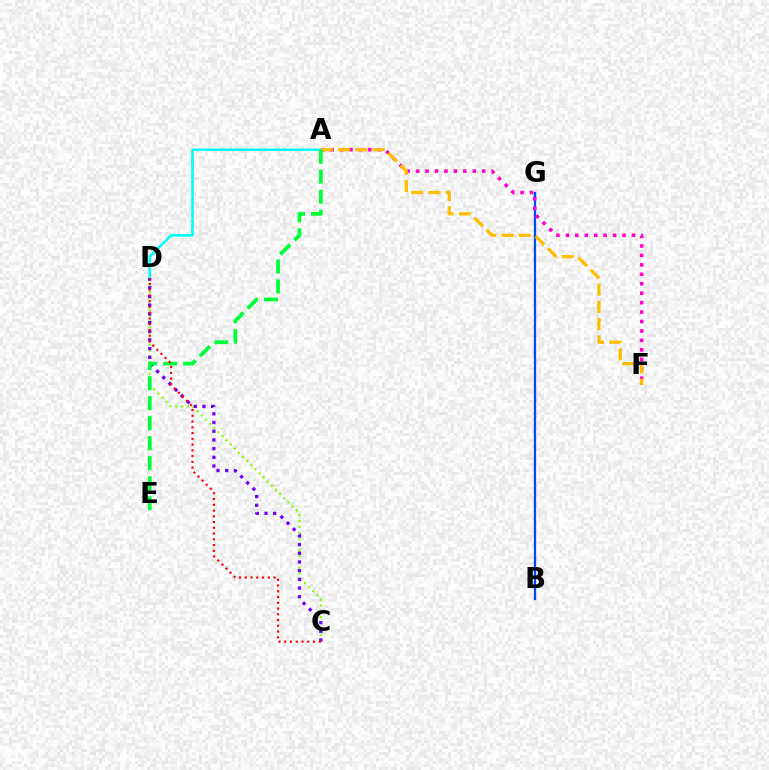{('A', 'D'): [{'color': '#00fff6', 'line_style': 'solid', 'thickness': 1.87}], ('B', 'G'): [{'color': '#004bff', 'line_style': 'solid', 'thickness': 1.63}], ('C', 'D'): [{'color': '#84ff00', 'line_style': 'dotted', 'thickness': 1.59}, {'color': '#7200ff', 'line_style': 'dotted', 'thickness': 2.36}, {'color': '#ff0000', 'line_style': 'dotted', 'thickness': 1.56}], ('A', 'F'): [{'color': '#ff00cf', 'line_style': 'dotted', 'thickness': 2.57}, {'color': '#ffbd00', 'line_style': 'dashed', 'thickness': 2.34}], ('A', 'E'): [{'color': '#00ff39', 'line_style': 'dashed', 'thickness': 2.72}]}